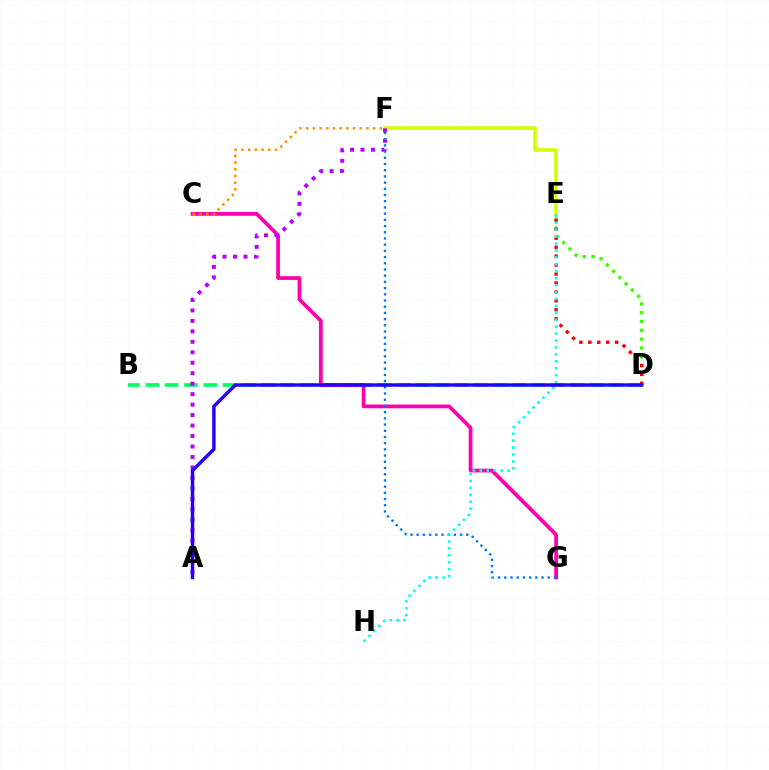{('E', 'F'): [{'color': '#d1ff00', 'line_style': 'solid', 'thickness': 2.54}], ('B', 'D'): [{'color': '#00ff5c', 'line_style': 'dashed', 'thickness': 2.62}], ('C', 'G'): [{'color': '#ff00ac', 'line_style': 'solid', 'thickness': 2.7}], ('C', 'F'): [{'color': '#ff9400', 'line_style': 'dotted', 'thickness': 1.82}], ('A', 'F'): [{'color': '#b900ff', 'line_style': 'dotted', 'thickness': 2.84}], ('D', 'E'): [{'color': '#3dff00', 'line_style': 'dotted', 'thickness': 2.4}, {'color': '#ff0000', 'line_style': 'dotted', 'thickness': 2.43}], ('F', 'G'): [{'color': '#0074ff', 'line_style': 'dotted', 'thickness': 1.69}], ('E', 'H'): [{'color': '#00fff6', 'line_style': 'dotted', 'thickness': 1.88}], ('A', 'D'): [{'color': '#2500ff', 'line_style': 'solid', 'thickness': 2.48}]}